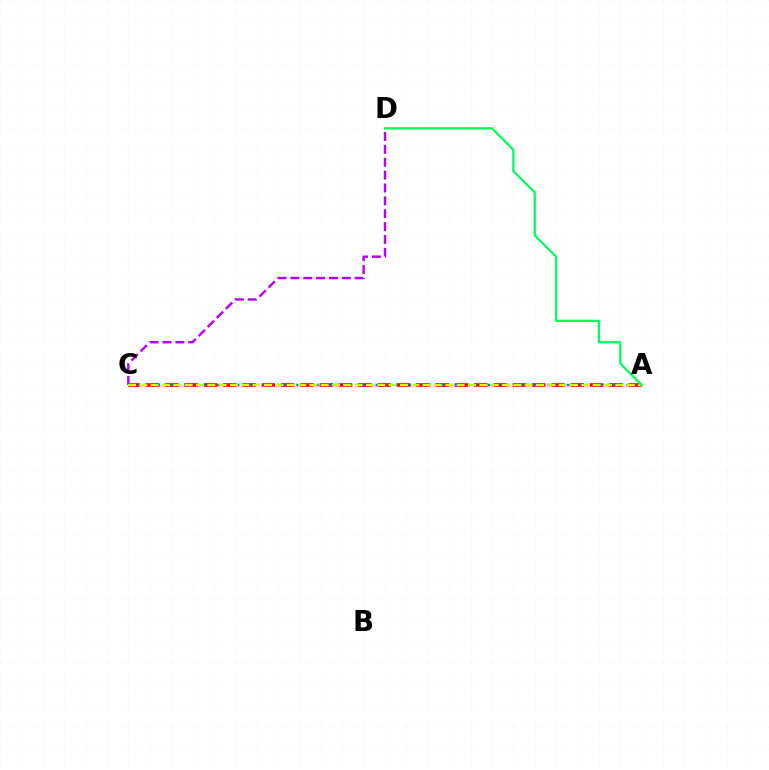{('A', 'C'): [{'color': '#ff0000', 'line_style': 'dashed', 'thickness': 2.62}, {'color': '#0074ff', 'line_style': 'dotted', 'thickness': 1.79}, {'color': '#d1ff00', 'line_style': 'dashed', 'thickness': 1.54}], ('C', 'D'): [{'color': '#b900ff', 'line_style': 'dashed', 'thickness': 1.75}], ('A', 'D'): [{'color': '#00ff5c', 'line_style': 'solid', 'thickness': 1.63}]}